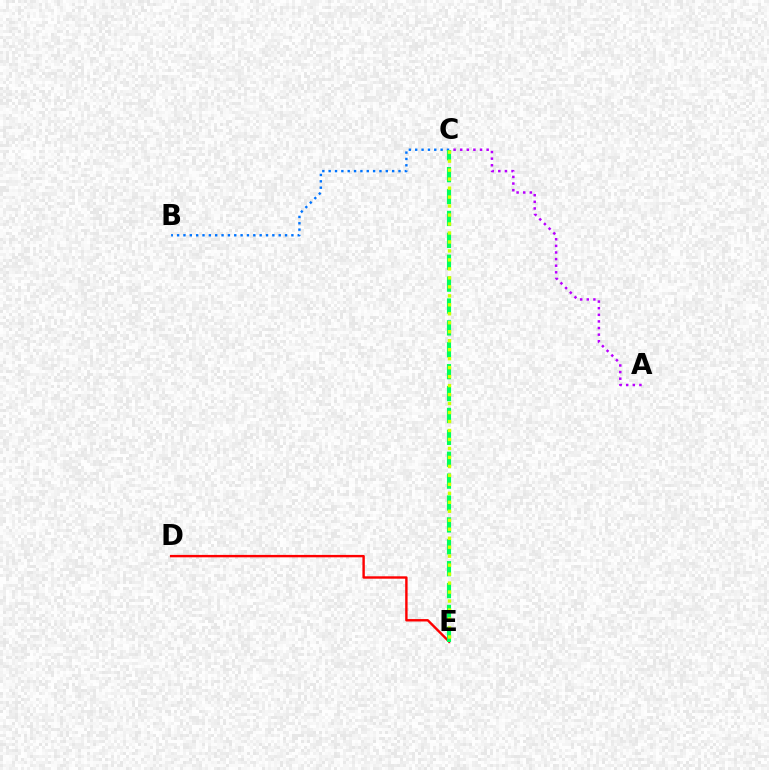{('A', 'C'): [{'color': '#b900ff', 'line_style': 'dotted', 'thickness': 1.8}], ('D', 'E'): [{'color': '#ff0000', 'line_style': 'solid', 'thickness': 1.73}], ('B', 'C'): [{'color': '#0074ff', 'line_style': 'dotted', 'thickness': 1.73}], ('C', 'E'): [{'color': '#00ff5c', 'line_style': 'dashed', 'thickness': 2.97}, {'color': '#d1ff00', 'line_style': 'dotted', 'thickness': 2.44}]}